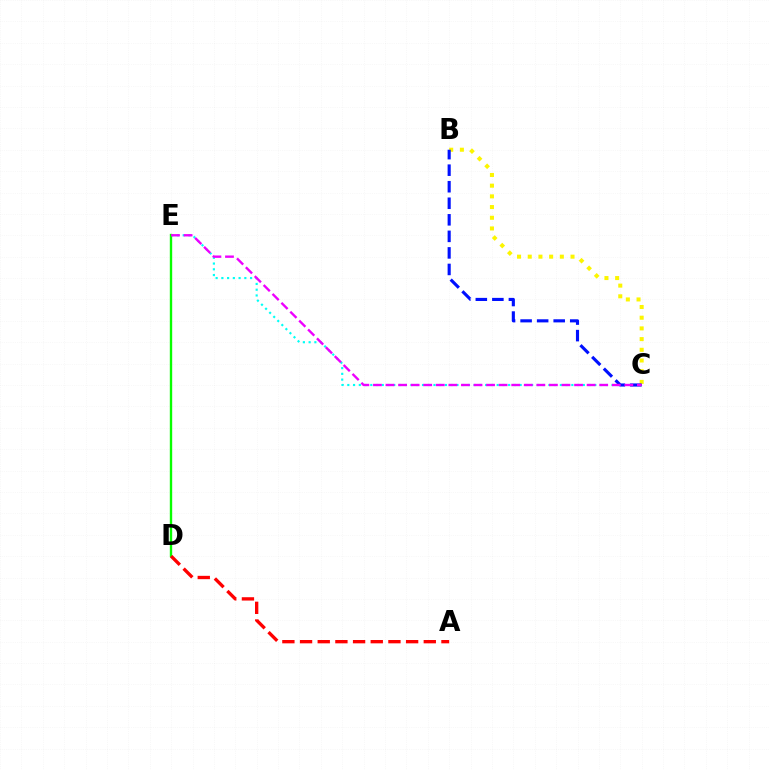{('C', 'E'): [{'color': '#00fff6', 'line_style': 'dotted', 'thickness': 1.56}, {'color': '#ee00ff', 'line_style': 'dashed', 'thickness': 1.71}], ('D', 'E'): [{'color': '#08ff00', 'line_style': 'solid', 'thickness': 1.71}], ('A', 'D'): [{'color': '#ff0000', 'line_style': 'dashed', 'thickness': 2.4}], ('B', 'C'): [{'color': '#fcf500', 'line_style': 'dotted', 'thickness': 2.91}, {'color': '#0010ff', 'line_style': 'dashed', 'thickness': 2.25}]}